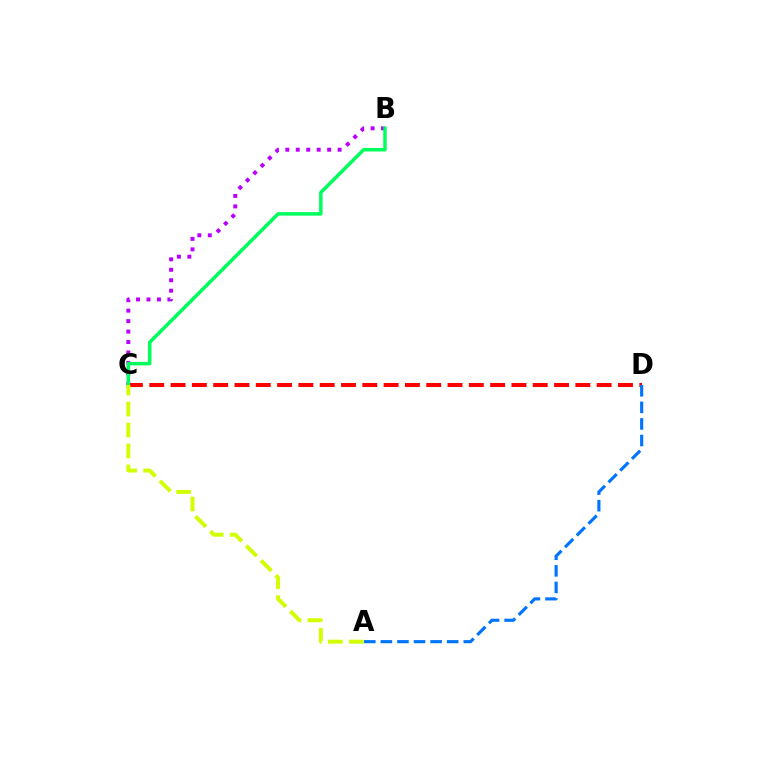{('C', 'D'): [{'color': '#ff0000', 'line_style': 'dashed', 'thickness': 2.89}], ('B', 'C'): [{'color': '#b900ff', 'line_style': 'dotted', 'thickness': 2.84}, {'color': '#00ff5c', 'line_style': 'solid', 'thickness': 2.52}], ('A', 'D'): [{'color': '#0074ff', 'line_style': 'dashed', 'thickness': 2.25}], ('A', 'C'): [{'color': '#d1ff00', 'line_style': 'dashed', 'thickness': 2.85}]}